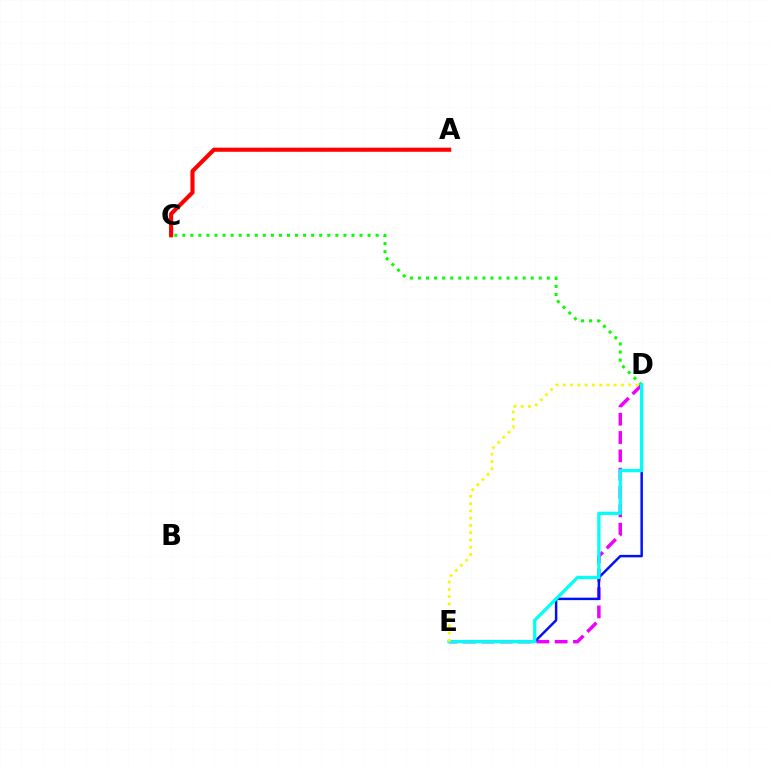{('D', 'E'): [{'color': '#ee00ff', 'line_style': 'dashed', 'thickness': 2.49}, {'color': '#0010ff', 'line_style': 'solid', 'thickness': 1.78}, {'color': '#00fff6', 'line_style': 'solid', 'thickness': 2.36}, {'color': '#fcf500', 'line_style': 'dotted', 'thickness': 1.98}], ('A', 'C'): [{'color': '#ff0000', 'line_style': 'solid', 'thickness': 2.95}], ('C', 'D'): [{'color': '#08ff00', 'line_style': 'dotted', 'thickness': 2.19}]}